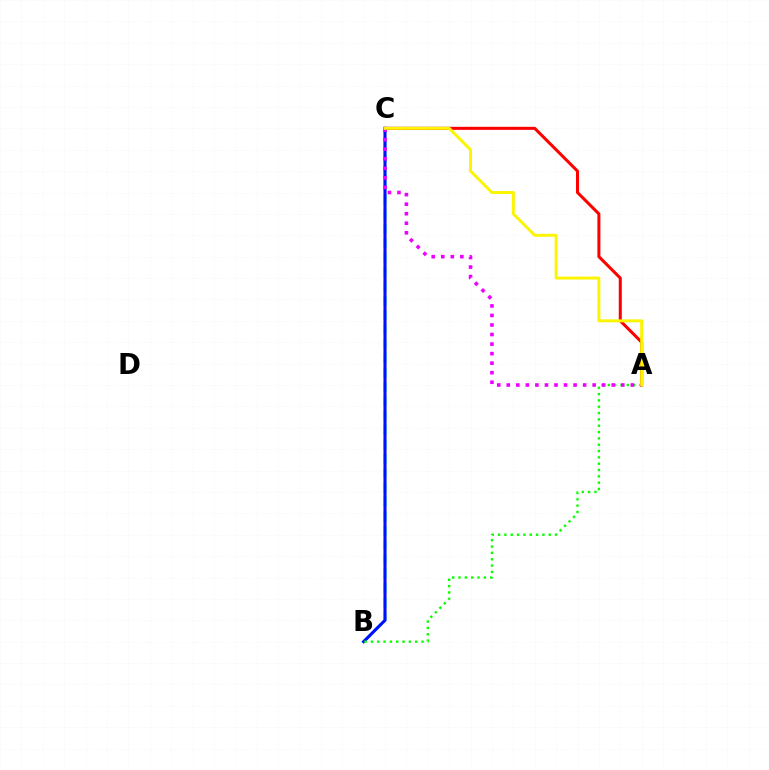{('A', 'C'): [{'color': '#ff0000', 'line_style': 'solid', 'thickness': 2.19}, {'color': '#ee00ff', 'line_style': 'dotted', 'thickness': 2.59}, {'color': '#fcf500', 'line_style': 'solid', 'thickness': 2.12}], ('B', 'C'): [{'color': '#00fff6', 'line_style': 'dashed', 'thickness': 1.95}, {'color': '#0010ff', 'line_style': 'solid', 'thickness': 2.2}], ('A', 'B'): [{'color': '#08ff00', 'line_style': 'dotted', 'thickness': 1.72}]}